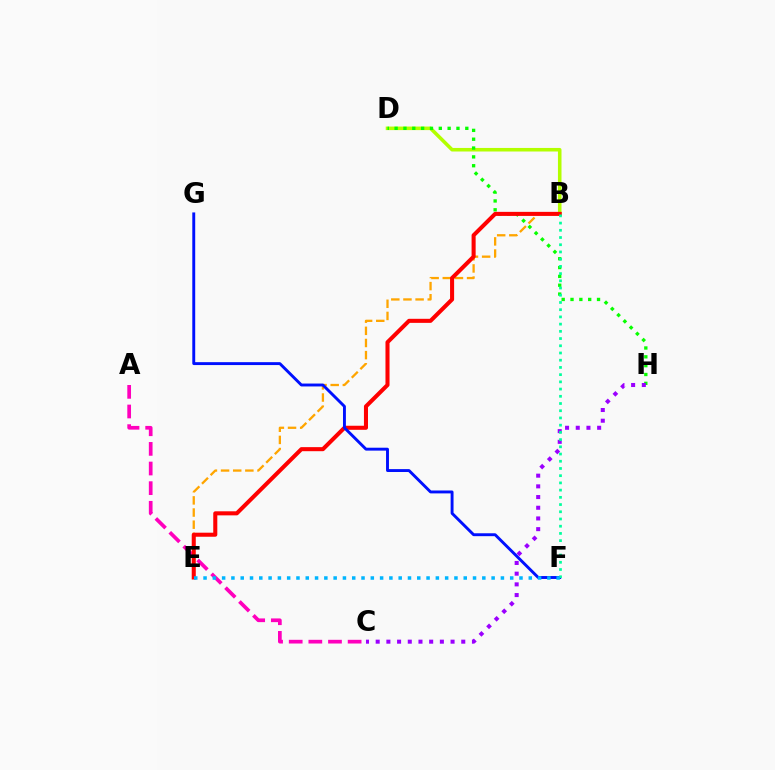{('B', 'E'): [{'color': '#ffa500', 'line_style': 'dashed', 'thickness': 1.65}, {'color': '#ff0000', 'line_style': 'solid', 'thickness': 2.92}], ('A', 'C'): [{'color': '#ff00bd', 'line_style': 'dashed', 'thickness': 2.67}], ('B', 'D'): [{'color': '#b3ff00', 'line_style': 'solid', 'thickness': 2.56}], ('D', 'H'): [{'color': '#08ff00', 'line_style': 'dotted', 'thickness': 2.4}], ('C', 'H'): [{'color': '#9b00ff', 'line_style': 'dotted', 'thickness': 2.91}], ('F', 'G'): [{'color': '#0010ff', 'line_style': 'solid', 'thickness': 2.09}], ('B', 'F'): [{'color': '#00ff9d', 'line_style': 'dotted', 'thickness': 1.96}], ('E', 'F'): [{'color': '#00b5ff', 'line_style': 'dotted', 'thickness': 2.52}]}